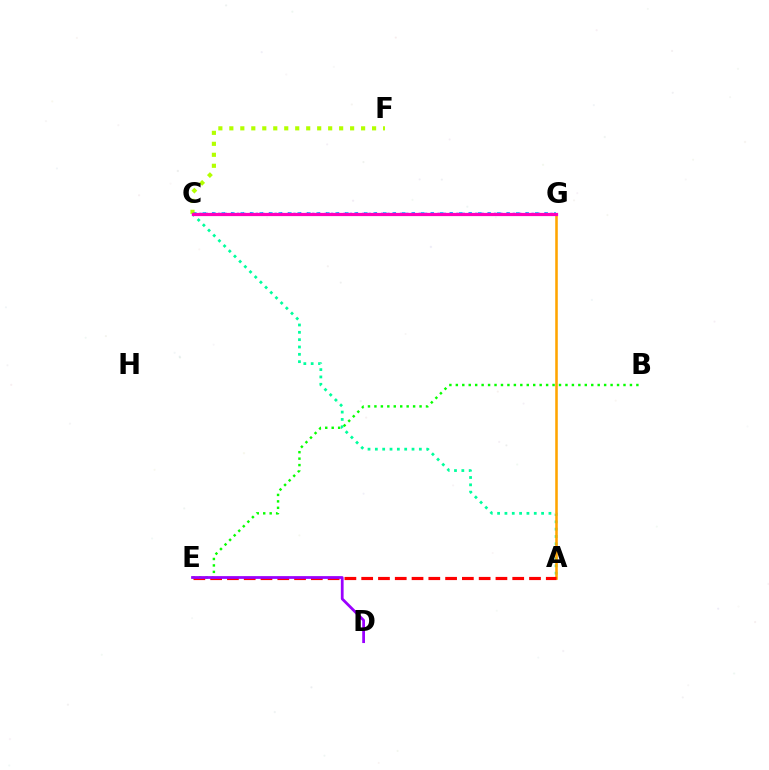{('A', 'C'): [{'color': '#00ff9d', 'line_style': 'dotted', 'thickness': 1.99}], ('C', 'G'): [{'color': '#00b5ff', 'line_style': 'dotted', 'thickness': 2.58}, {'color': '#0010ff', 'line_style': 'dotted', 'thickness': 1.7}, {'color': '#ff00bd', 'line_style': 'solid', 'thickness': 2.31}], ('C', 'F'): [{'color': '#b3ff00', 'line_style': 'dotted', 'thickness': 2.98}], ('A', 'G'): [{'color': '#ffa500', 'line_style': 'solid', 'thickness': 1.85}], ('A', 'E'): [{'color': '#ff0000', 'line_style': 'dashed', 'thickness': 2.28}], ('B', 'E'): [{'color': '#08ff00', 'line_style': 'dotted', 'thickness': 1.75}], ('D', 'E'): [{'color': '#9b00ff', 'line_style': 'solid', 'thickness': 1.99}]}